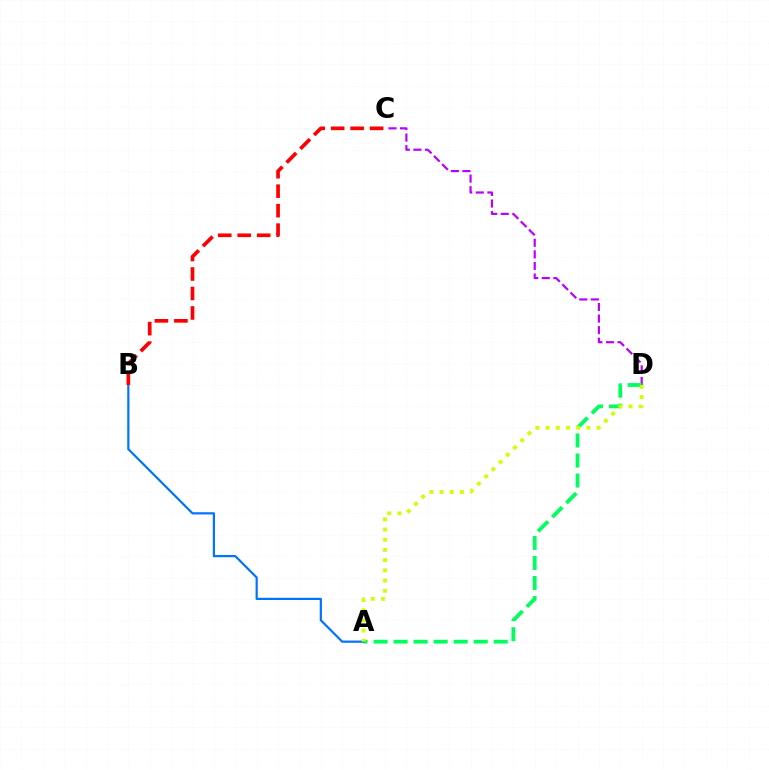{('C', 'D'): [{'color': '#b900ff', 'line_style': 'dashed', 'thickness': 1.57}], ('A', 'D'): [{'color': '#00ff5c', 'line_style': 'dashed', 'thickness': 2.72}, {'color': '#d1ff00', 'line_style': 'dotted', 'thickness': 2.77}], ('A', 'B'): [{'color': '#0074ff', 'line_style': 'solid', 'thickness': 1.59}], ('B', 'C'): [{'color': '#ff0000', 'line_style': 'dashed', 'thickness': 2.65}]}